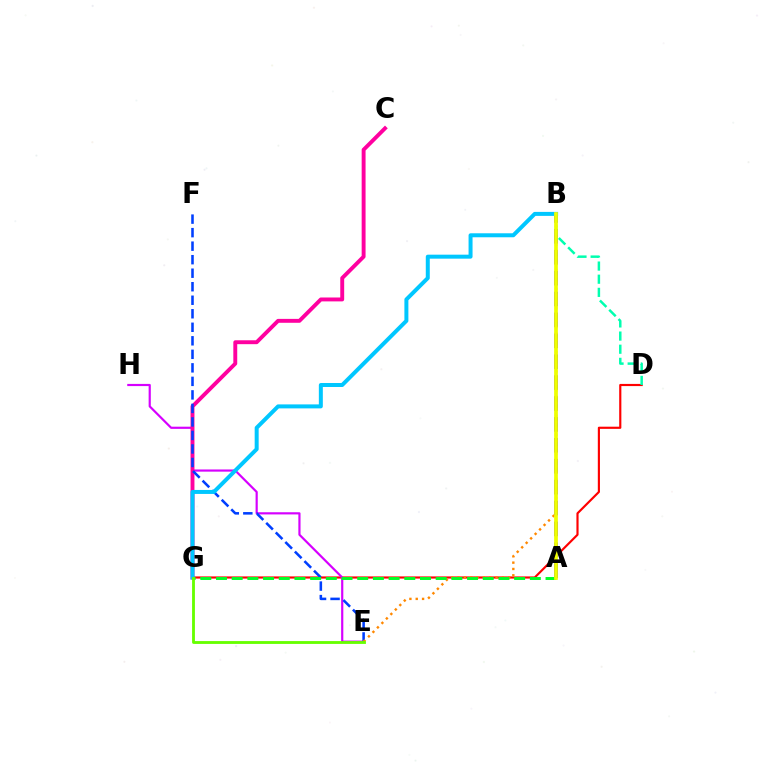{('D', 'G'): [{'color': '#ff0000', 'line_style': 'solid', 'thickness': 1.56}], ('A', 'B'): [{'color': '#4f00ff', 'line_style': 'dashed', 'thickness': 2.84}, {'color': '#eeff00', 'line_style': 'solid', 'thickness': 2.69}], ('E', 'H'): [{'color': '#d600ff', 'line_style': 'solid', 'thickness': 1.57}], ('C', 'G'): [{'color': '#ff00a0', 'line_style': 'solid', 'thickness': 2.81}], ('E', 'F'): [{'color': '#003fff', 'line_style': 'dashed', 'thickness': 1.84}], ('B', 'E'): [{'color': '#ff8800', 'line_style': 'dotted', 'thickness': 1.72}], ('B', 'D'): [{'color': '#00ffaf', 'line_style': 'dashed', 'thickness': 1.79}], ('A', 'G'): [{'color': '#00ff27', 'line_style': 'dashed', 'thickness': 2.13}], ('B', 'G'): [{'color': '#00c7ff', 'line_style': 'solid', 'thickness': 2.87}], ('E', 'G'): [{'color': '#66ff00', 'line_style': 'solid', 'thickness': 2.04}]}